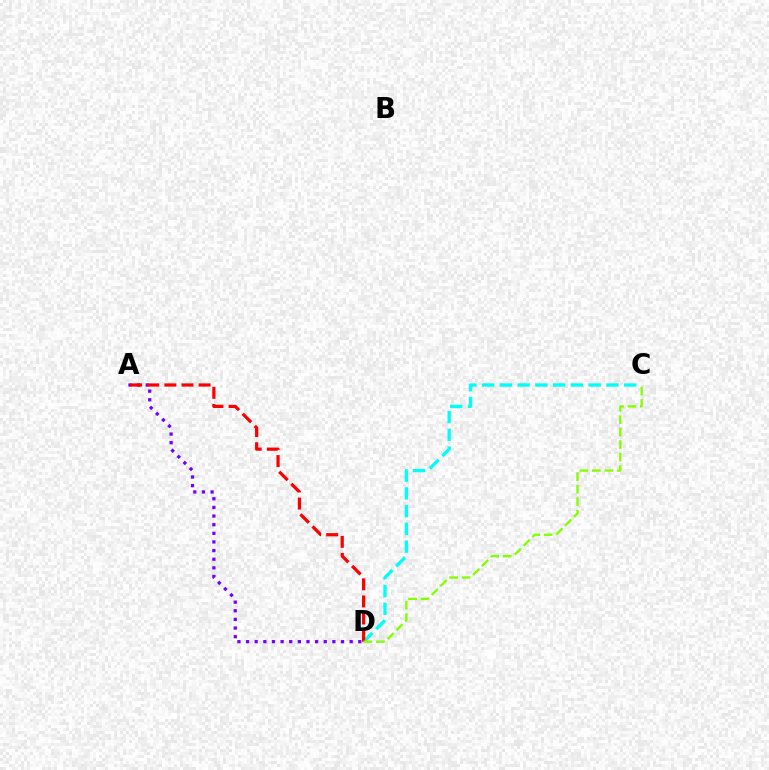{('A', 'D'): [{'color': '#7200ff', 'line_style': 'dotted', 'thickness': 2.35}, {'color': '#ff0000', 'line_style': 'dashed', 'thickness': 2.33}], ('C', 'D'): [{'color': '#00fff6', 'line_style': 'dashed', 'thickness': 2.41}, {'color': '#84ff00', 'line_style': 'dashed', 'thickness': 1.69}]}